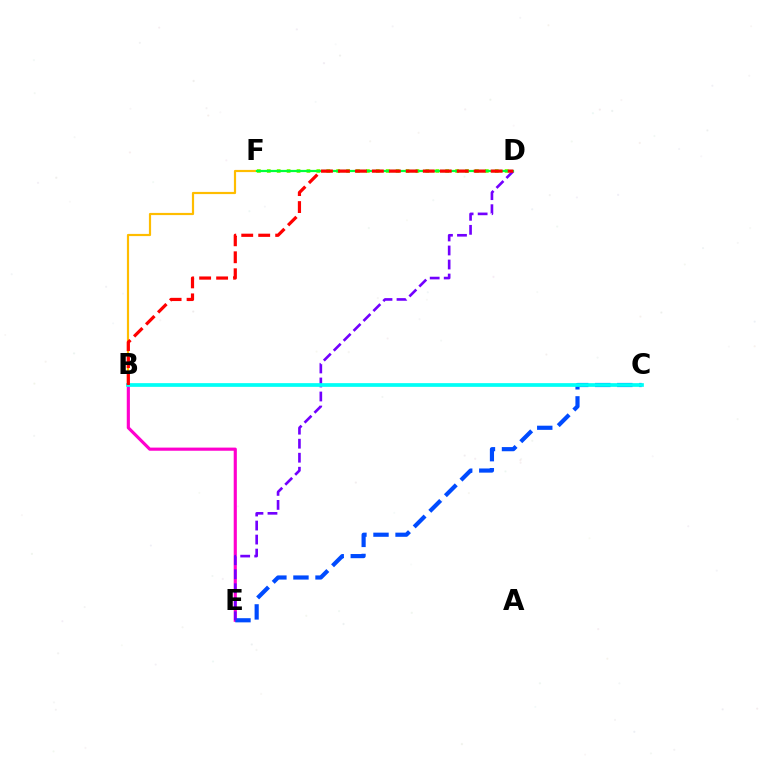{('D', 'F'): [{'color': '#84ff00', 'line_style': 'dotted', 'thickness': 2.69}, {'color': '#00ff39', 'line_style': 'solid', 'thickness': 1.59}], ('B', 'F'): [{'color': '#ffbd00', 'line_style': 'solid', 'thickness': 1.58}], ('B', 'E'): [{'color': '#ff00cf', 'line_style': 'solid', 'thickness': 2.26}], ('C', 'E'): [{'color': '#004bff', 'line_style': 'dashed', 'thickness': 3.0}], ('D', 'E'): [{'color': '#7200ff', 'line_style': 'dashed', 'thickness': 1.9}], ('B', 'C'): [{'color': '#00fff6', 'line_style': 'solid', 'thickness': 2.67}], ('B', 'D'): [{'color': '#ff0000', 'line_style': 'dashed', 'thickness': 2.31}]}